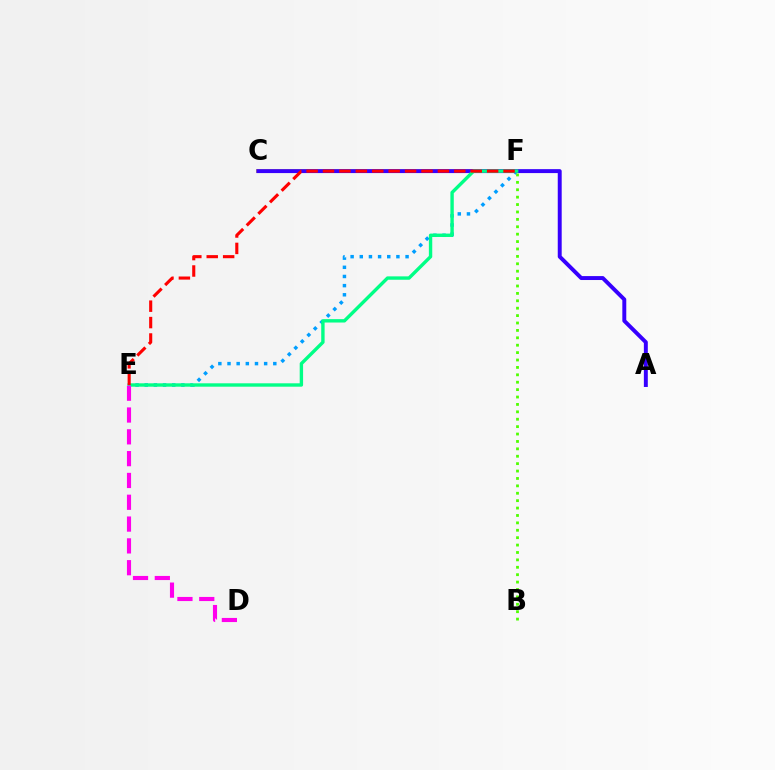{('C', 'F'): [{'color': '#ffd500', 'line_style': 'solid', 'thickness': 2.62}], ('E', 'F'): [{'color': '#009eff', 'line_style': 'dotted', 'thickness': 2.49}, {'color': '#00ff86', 'line_style': 'solid', 'thickness': 2.44}, {'color': '#ff0000', 'line_style': 'dashed', 'thickness': 2.23}], ('A', 'C'): [{'color': '#3700ff', 'line_style': 'solid', 'thickness': 2.83}], ('D', 'E'): [{'color': '#ff00ed', 'line_style': 'dashed', 'thickness': 2.96}], ('B', 'F'): [{'color': '#4fff00', 'line_style': 'dotted', 'thickness': 2.01}]}